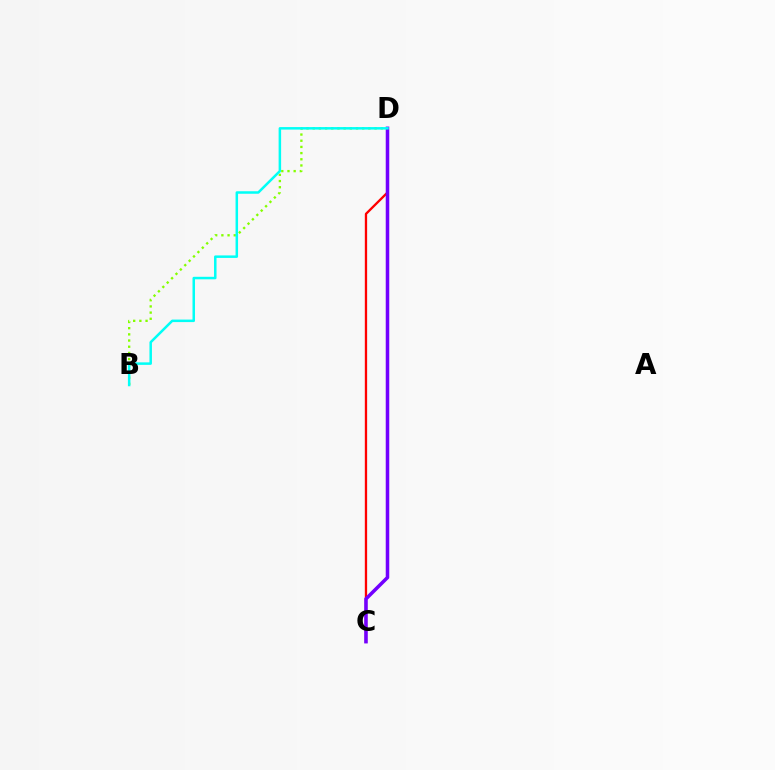{('C', 'D'): [{'color': '#ff0000', 'line_style': 'solid', 'thickness': 1.67}, {'color': '#7200ff', 'line_style': 'solid', 'thickness': 2.54}], ('B', 'D'): [{'color': '#84ff00', 'line_style': 'dotted', 'thickness': 1.68}, {'color': '#00fff6', 'line_style': 'solid', 'thickness': 1.81}]}